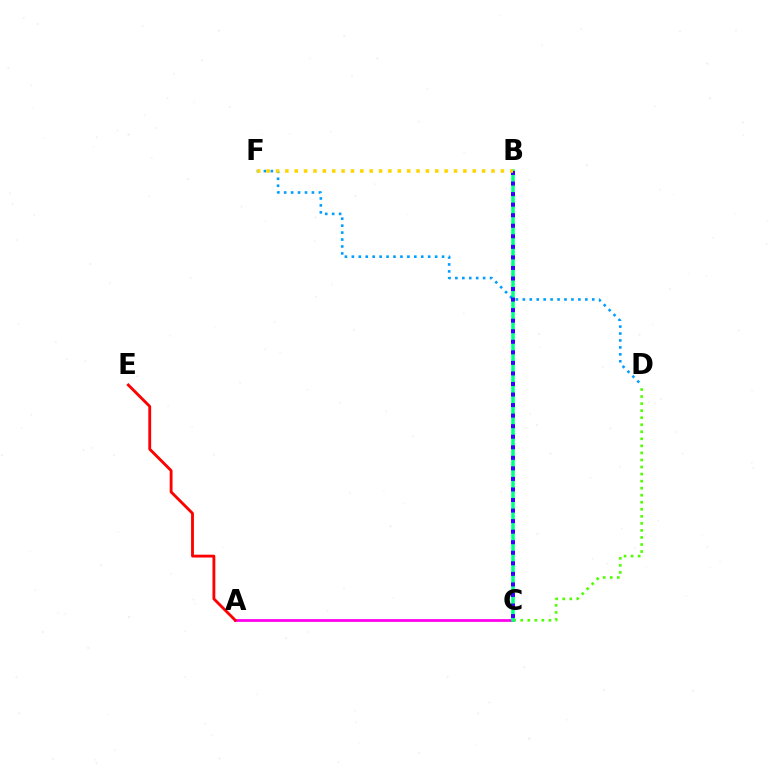{('A', 'C'): [{'color': '#ff00ed', 'line_style': 'solid', 'thickness': 1.99}], ('A', 'E'): [{'color': '#ff0000', 'line_style': 'solid', 'thickness': 2.05}], ('C', 'D'): [{'color': '#4fff00', 'line_style': 'dotted', 'thickness': 1.91}], ('B', 'C'): [{'color': '#00ff86', 'line_style': 'solid', 'thickness': 2.56}, {'color': '#3700ff', 'line_style': 'dotted', 'thickness': 2.87}], ('D', 'F'): [{'color': '#009eff', 'line_style': 'dotted', 'thickness': 1.89}], ('B', 'F'): [{'color': '#ffd500', 'line_style': 'dotted', 'thickness': 2.55}]}